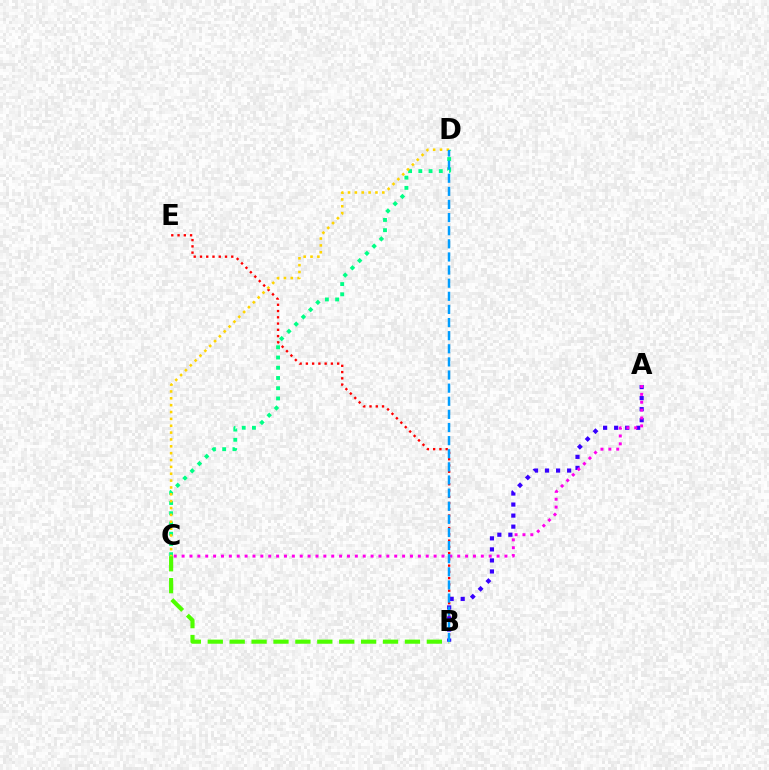{('B', 'E'): [{'color': '#ff0000', 'line_style': 'dotted', 'thickness': 1.7}], ('A', 'B'): [{'color': '#3700ff', 'line_style': 'dotted', 'thickness': 3.0}], ('A', 'C'): [{'color': '#ff00ed', 'line_style': 'dotted', 'thickness': 2.14}], ('C', 'D'): [{'color': '#00ff86', 'line_style': 'dotted', 'thickness': 2.78}, {'color': '#ffd500', 'line_style': 'dotted', 'thickness': 1.86}], ('B', 'C'): [{'color': '#4fff00', 'line_style': 'dashed', 'thickness': 2.98}], ('B', 'D'): [{'color': '#009eff', 'line_style': 'dashed', 'thickness': 1.78}]}